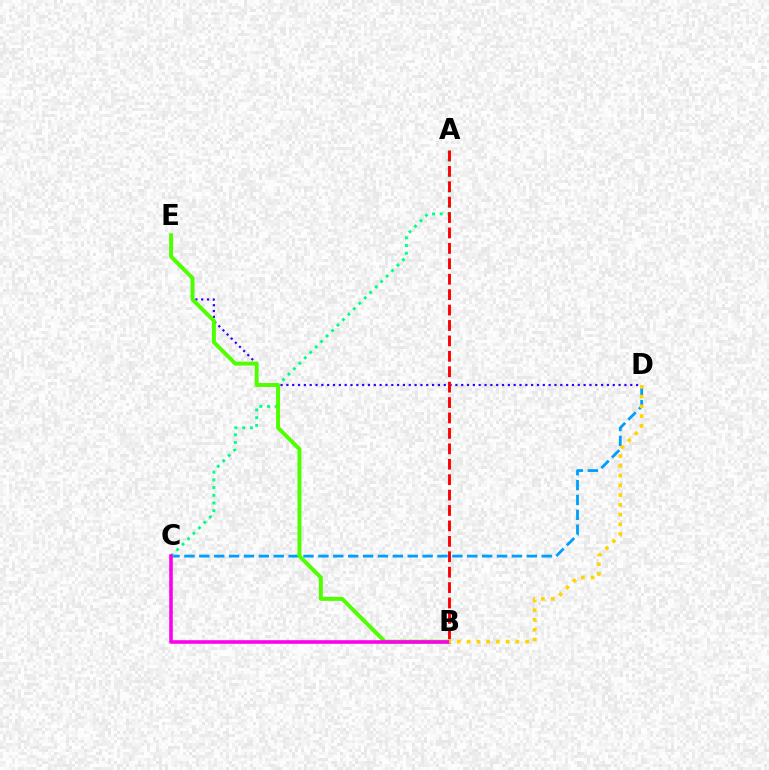{('C', 'D'): [{'color': '#009eff', 'line_style': 'dashed', 'thickness': 2.02}], ('A', 'C'): [{'color': '#00ff86', 'line_style': 'dotted', 'thickness': 2.09}], ('D', 'E'): [{'color': '#3700ff', 'line_style': 'dotted', 'thickness': 1.58}], ('B', 'E'): [{'color': '#4fff00', 'line_style': 'solid', 'thickness': 2.84}], ('B', 'C'): [{'color': '#ff00ed', 'line_style': 'solid', 'thickness': 2.58}], ('A', 'B'): [{'color': '#ff0000', 'line_style': 'dashed', 'thickness': 2.09}], ('B', 'D'): [{'color': '#ffd500', 'line_style': 'dotted', 'thickness': 2.65}]}